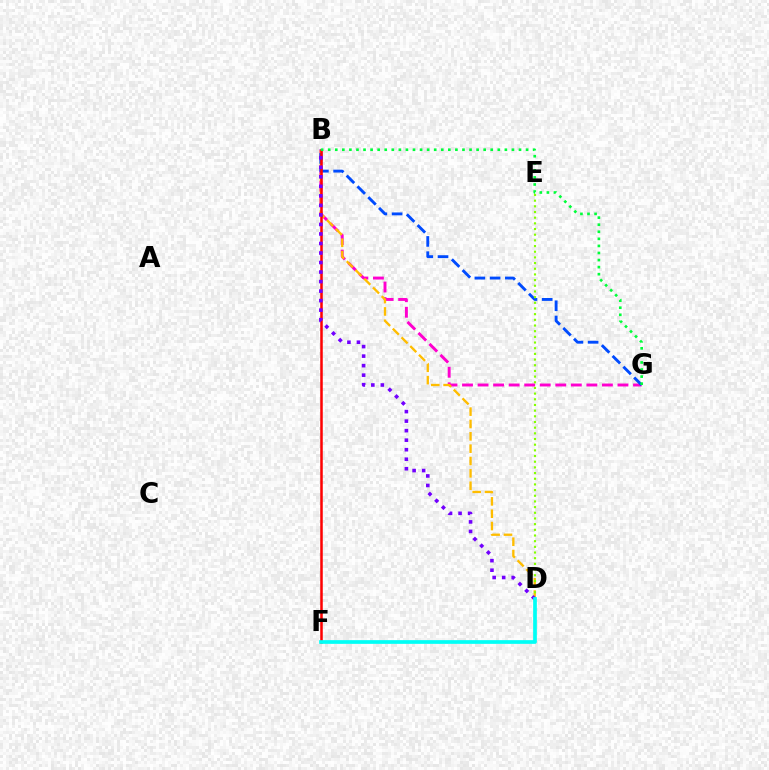{('B', 'G'): [{'color': '#ff00cf', 'line_style': 'dashed', 'thickness': 2.11}, {'color': '#004bff', 'line_style': 'dashed', 'thickness': 2.07}, {'color': '#00ff39', 'line_style': 'dotted', 'thickness': 1.92}], ('B', 'D'): [{'color': '#ffbd00', 'line_style': 'dashed', 'thickness': 1.68}, {'color': '#7200ff', 'line_style': 'dotted', 'thickness': 2.59}], ('D', 'E'): [{'color': '#84ff00', 'line_style': 'dotted', 'thickness': 1.54}], ('B', 'F'): [{'color': '#ff0000', 'line_style': 'solid', 'thickness': 1.82}], ('D', 'F'): [{'color': '#00fff6', 'line_style': 'solid', 'thickness': 2.67}]}